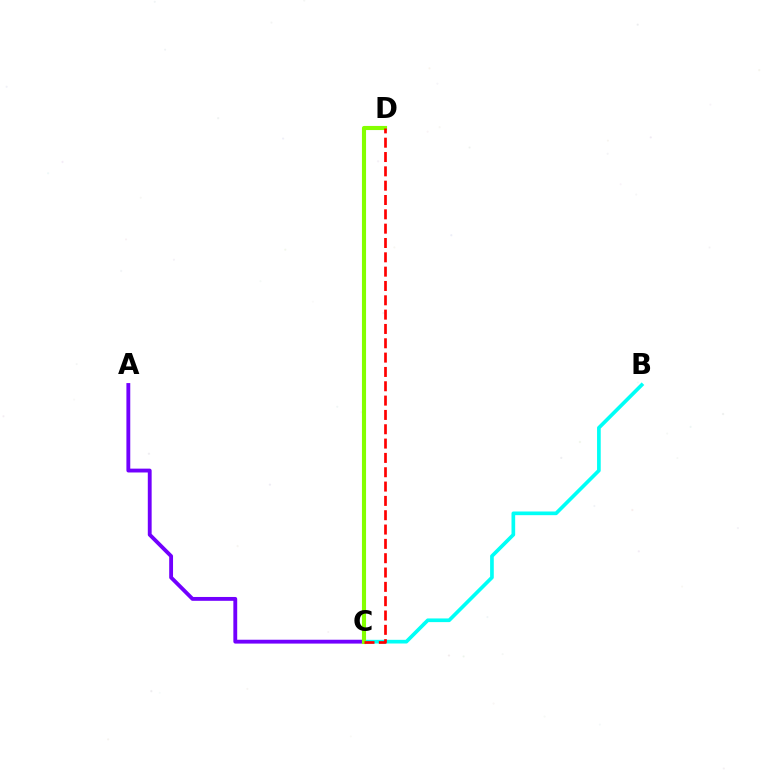{('B', 'C'): [{'color': '#00fff6', 'line_style': 'solid', 'thickness': 2.65}], ('A', 'C'): [{'color': '#7200ff', 'line_style': 'solid', 'thickness': 2.77}], ('C', 'D'): [{'color': '#84ff00', 'line_style': 'solid', 'thickness': 2.97}, {'color': '#ff0000', 'line_style': 'dashed', 'thickness': 1.95}]}